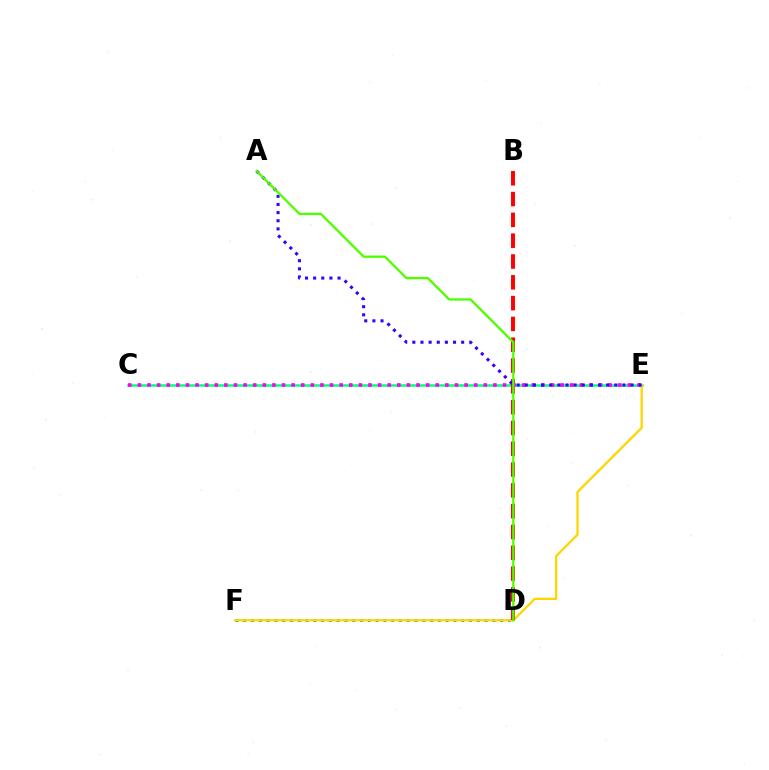{('D', 'F'): [{'color': '#009eff', 'line_style': 'dotted', 'thickness': 2.11}], ('C', 'E'): [{'color': '#00ff86', 'line_style': 'solid', 'thickness': 1.81}, {'color': '#ff00ed', 'line_style': 'dotted', 'thickness': 2.61}], ('E', 'F'): [{'color': '#ffd500', 'line_style': 'solid', 'thickness': 1.65}], ('B', 'D'): [{'color': '#ff0000', 'line_style': 'dashed', 'thickness': 2.83}], ('A', 'E'): [{'color': '#3700ff', 'line_style': 'dotted', 'thickness': 2.21}], ('A', 'D'): [{'color': '#4fff00', 'line_style': 'solid', 'thickness': 1.66}]}